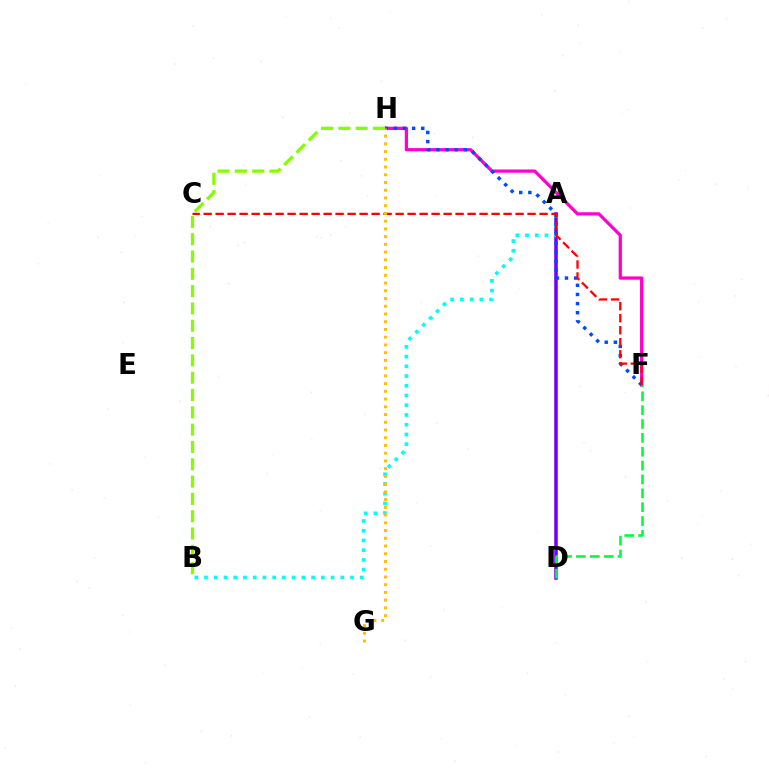{('A', 'D'): [{'color': '#7200ff', 'line_style': 'solid', 'thickness': 2.55}], ('F', 'H'): [{'color': '#ff00cf', 'line_style': 'solid', 'thickness': 2.34}, {'color': '#004bff', 'line_style': 'dotted', 'thickness': 2.48}], ('D', 'F'): [{'color': '#00ff39', 'line_style': 'dashed', 'thickness': 1.88}], ('A', 'B'): [{'color': '#00fff6', 'line_style': 'dotted', 'thickness': 2.64}], ('C', 'F'): [{'color': '#ff0000', 'line_style': 'dashed', 'thickness': 1.63}], ('B', 'H'): [{'color': '#84ff00', 'line_style': 'dashed', 'thickness': 2.35}], ('G', 'H'): [{'color': '#ffbd00', 'line_style': 'dotted', 'thickness': 2.1}]}